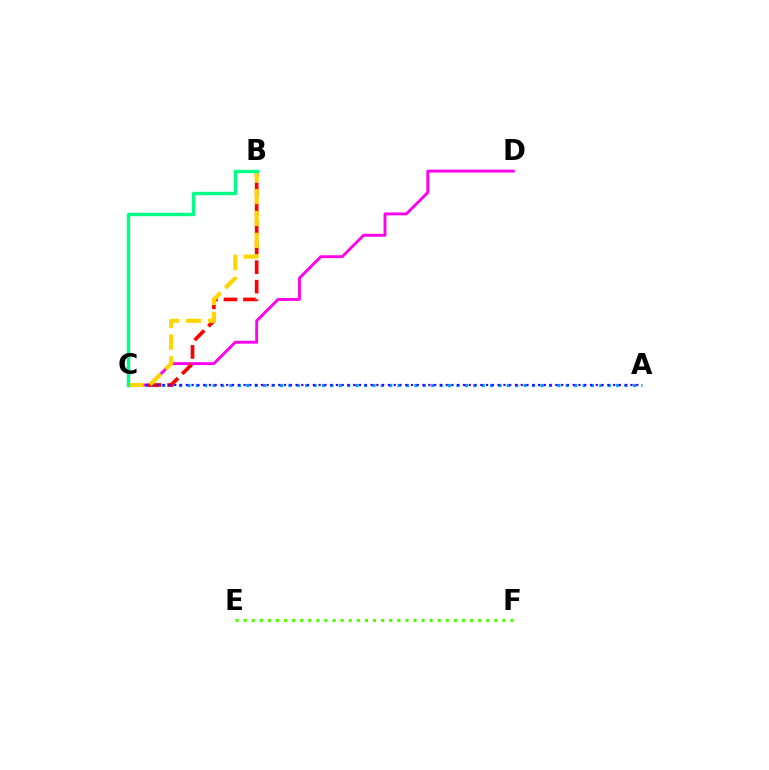{('C', 'D'): [{'color': '#ff00ed', 'line_style': 'solid', 'thickness': 2.07}], ('E', 'F'): [{'color': '#4fff00', 'line_style': 'dotted', 'thickness': 2.2}], ('A', 'C'): [{'color': '#009eff', 'line_style': 'dotted', 'thickness': 2.28}, {'color': '#3700ff', 'line_style': 'dotted', 'thickness': 1.57}], ('B', 'C'): [{'color': '#ff0000', 'line_style': 'dashed', 'thickness': 2.65}, {'color': '#ffd500', 'line_style': 'dashed', 'thickness': 2.97}, {'color': '#00ff86', 'line_style': 'solid', 'thickness': 2.44}]}